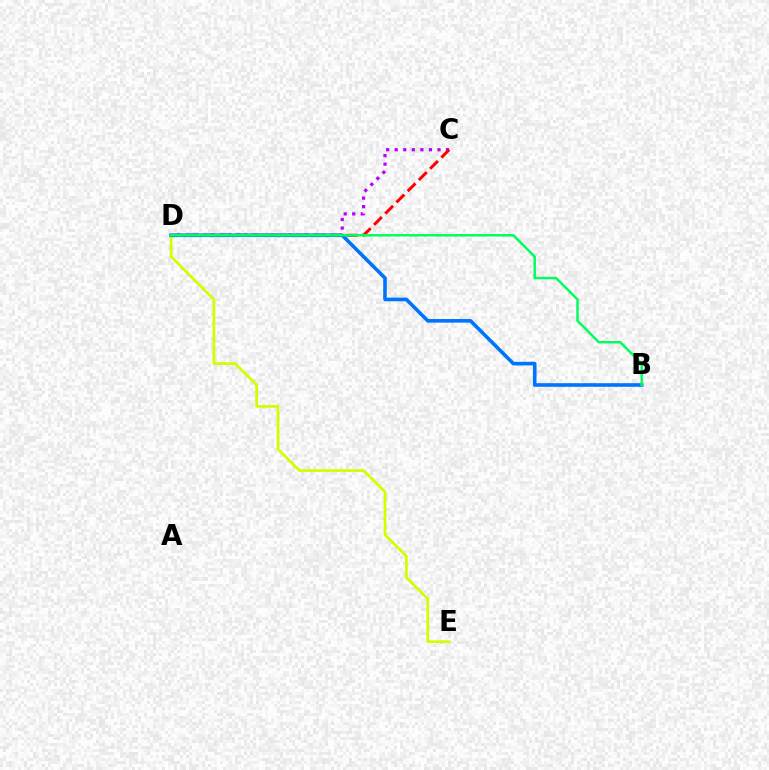{('C', 'D'): [{'color': '#b900ff', 'line_style': 'dotted', 'thickness': 2.32}, {'color': '#ff0000', 'line_style': 'dashed', 'thickness': 2.16}], ('D', 'E'): [{'color': '#d1ff00', 'line_style': 'solid', 'thickness': 1.96}], ('B', 'D'): [{'color': '#0074ff', 'line_style': 'solid', 'thickness': 2.6}, {'color': '#00ff5c', 'line_style': 'solid', 'thickness': 1.77}]}